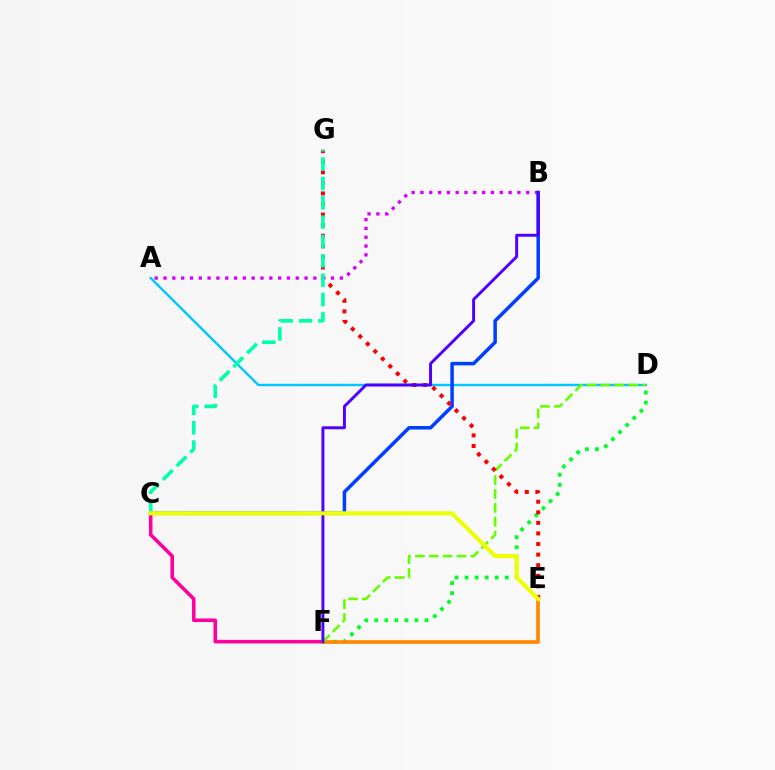{('A', 'B'): [{'color': '#d600ff', 'line_style': 'dotted', 'thickness': 2.39}], ('A', 'D'): [{'color': '#00c7ff', 'line_style': 'solid', 'thickness': 1.73}], ('D', 'F'): [{'color': '#00ff27', 'line_style': 'dotted', 'thickness': 2.73}, {'color': '#66ff00', 'line_style': 'dashed', 'thickness': 1.88}], ('C', 'F'): [{'color': '#ff00a0', 'line_style': 'solid', 'thickness': 2.57}], ('B', 'C'): [{'color': '#003fff', 'line_style': 'solid', 'thickness': 2.53}], ('E', 'F'): [{'color': '#ff8800', 'line_style': 'solid', 'thickness': 2.64}], ('E', 'G'): [{'color': '#ff0000', 'line_style': 'dotted', 'thickness': 2.87}], ('B', 'F'): [{'color': '#4f00ff', 'line_style': 'solid', 'thickness': 2.12}], ('C', 'G'): [{'color': '#00ffaf', 'line_style': 'dashed', 'thickness': 2.63}], ('C', 'E'): [{'color': '#eeff00', 'line_style': 'solid', 'thickness': 2.93}]}